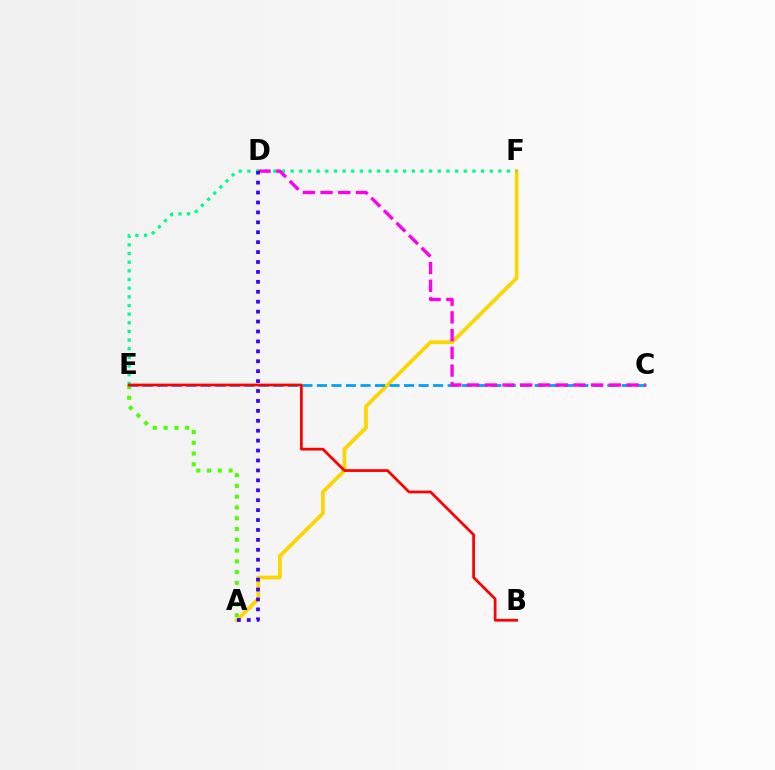{('A', 'E'): [{'color': '#4fff00', 'line_style': 'dotted', 'thickness': 2.93}], ('A', 'F'): [{'color': '#ffd500', 'line_style': 'solid', 'thickness': 2.7}], ('E', 'F'): [{'color': '#00ff86', 'line_style': 'dotted', 'thickness': 2.35}], ('C', 'E'): [{'color': '#009eff', 'line_style': 'dashed', 'thickness': 1.97}], ('B', 'E'): [{'color': '#ff0000', 'line_style': 'solid', 'thickness': 1.97}], ('C', 'D'): [{'color': '#ff00ed', 'line_style': 'dashed', 'thickness': 2.41}], ('A', 'D'): [{'color': '#3700ff', 'line_style': 'dotted', 'thickness': 2.7}]}